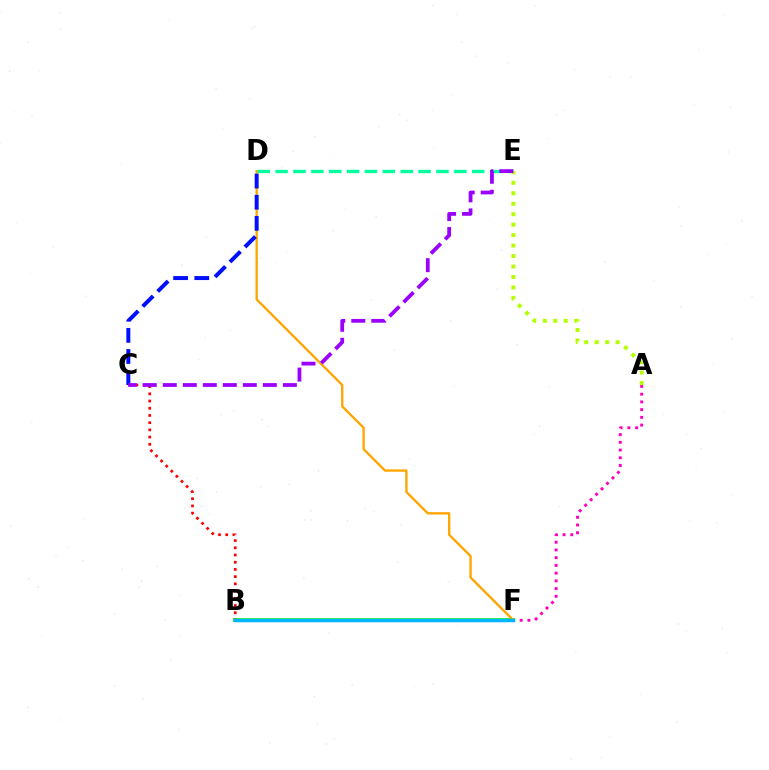{('B', 'F'): [{'color': '#08ff00', 'line_style': 'solid', 'thickness': 2.68}, {'color': '#00b5ff', 'line_style': 'solid', 'thickness': 2.52}], ('D', 'F'): [{'color': '#ffa500', 'line_style': 'solid', 'thickness': 1.68}], ('B', 'C'): [{'color': '#ff0000', 'line_style': 'dotted', 'thickness': 1.96}], ('D', 'E'): [{'color': '#00ff9d', 'line_style': 'dashed', 'thickness': 2.43}], ('A', 'F'): [{'color': '#ff00bd', 'line_style': 'dotted', 'thickness': 2.1}], ('A', 'E'): [{'color': '#b3ff00', 'line_style': 'dotted', 'thickness': 2.84}], ('C', 'D'): [{'color': '#0010ff', 'line_style': 'dashed', 'thickness': 2.87}], ('C', 'E'): [{'color': '#9b00ff', 'line_style': 'dashed', 'thickness': 2.72}]}